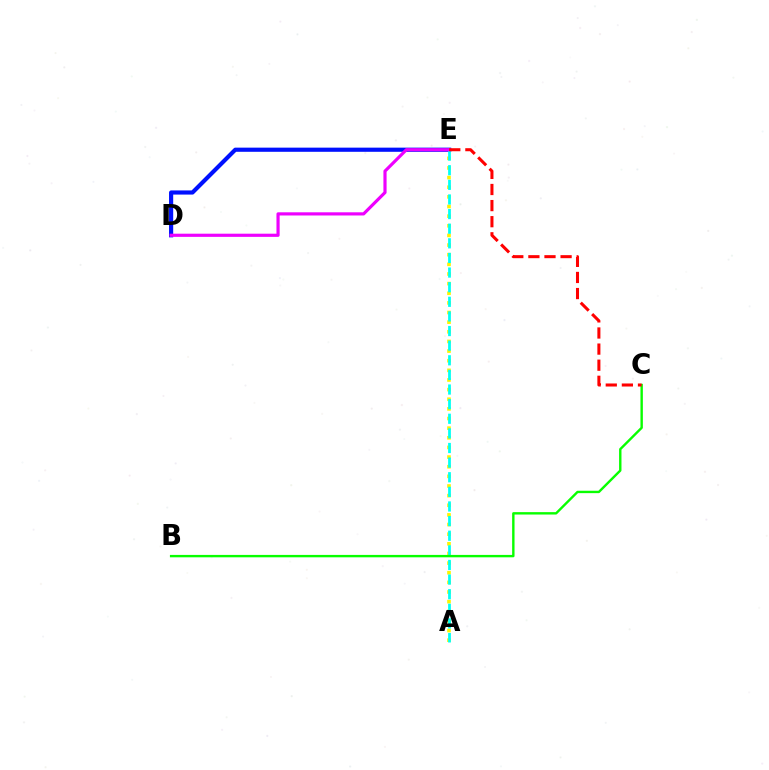{('A', 'E'): [{'color': '#fcf500', 'line_style': 'dotted', 'thickness': 2.62}, {'color': '#00fff6', 'line_style': 'dashed', 'thickness': 1.99}], ('D', 'E'): [{'color': '#0010ff', 'line_style': 'solid', 'thickness': 2.99}, {'color': '#ee00ff', 'line_style': 'solid', 'thickness': 2.29}], ('B', 'C'): [{'color': '#08ff00', 'line_style': 'solid', 'thickness': 1.72}], ('C', 'E'): [{'color': '#ff0000', 'line_style': 'dashed', 'thickness': 2.19}]}